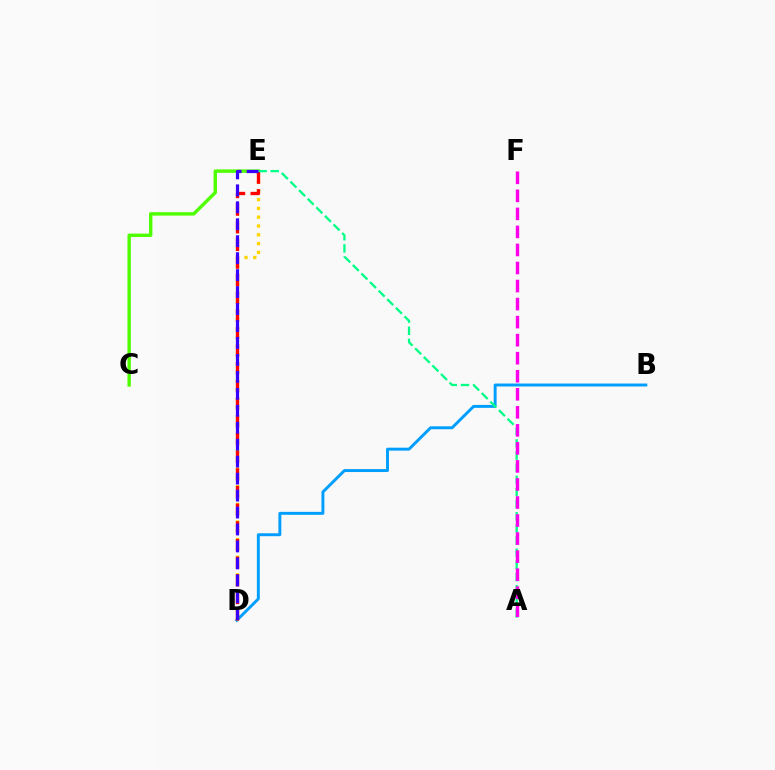{('B', 'D'): [{'color': '#009eff', 'line_style': 'solid', 'thickness': 2.11}], ('C', 'E'): [{'color': '#4fff00', 'line_style': 'solid', 'thickness': 2.45}], ('D', 'E'): [{'color': '#ffd500', 'line_style': 'dotted', 'thickness': 2.39}, {'color': '#ff0000', 'line_style': 'dashed', 'thickness': 2.4}, {'color': '#3700ff', 'line_style': 'dashed', 'thickness': 2.3}], ('A', 'E'): [{'color': '#00ff86', 'line_style': 'dashed', 'thickness': 1.65}], ('A', 'F'): [{'color': '#ff00ed', 'line_style': 'dashed', 'thickness': 2.45}]}